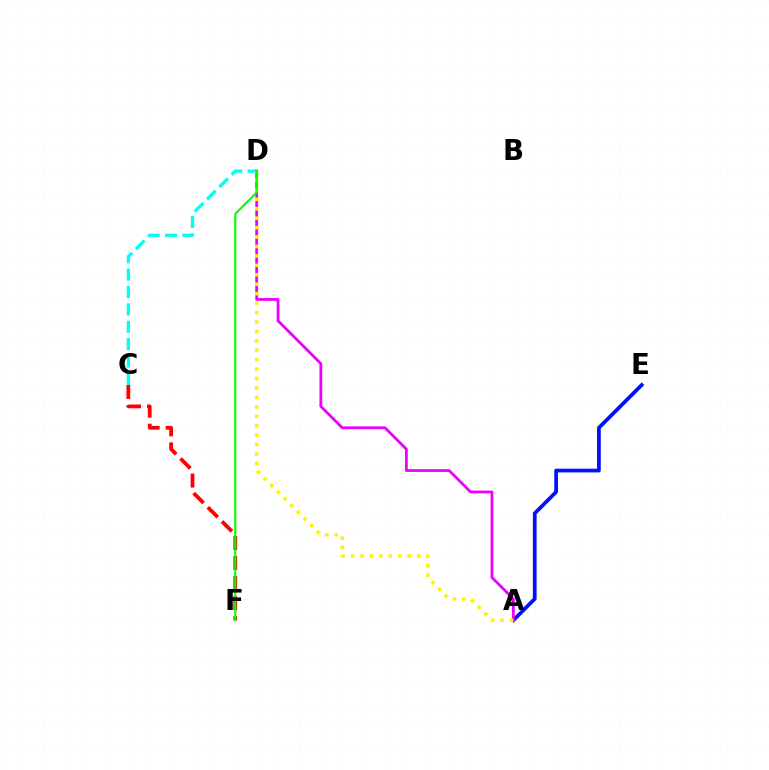{('C', 'D'): [{'color': '#00fff6', 'line_style': 'dashed', 'thickness': 2.36}], ('A', 'E'): [{'color': '#0010ff', 'line_style': 'solid', 'thickness': 2.69}], ('A', 'D'): [{'color': '#ee00ff', 'line_style': 'solid', 'thickness': 2.0}, {'color': '#fcf500', 'line_style': 'dotted', 'thickness': 2.56}], ('C', 'F'): [{'color': '#ff0000', 'line_style': 'dashed', 'thickness': 2.72}], ('D', 'F'): [{'color': '#08ff00', 'line_style': 'solid', 'thickness': 1.55}]}